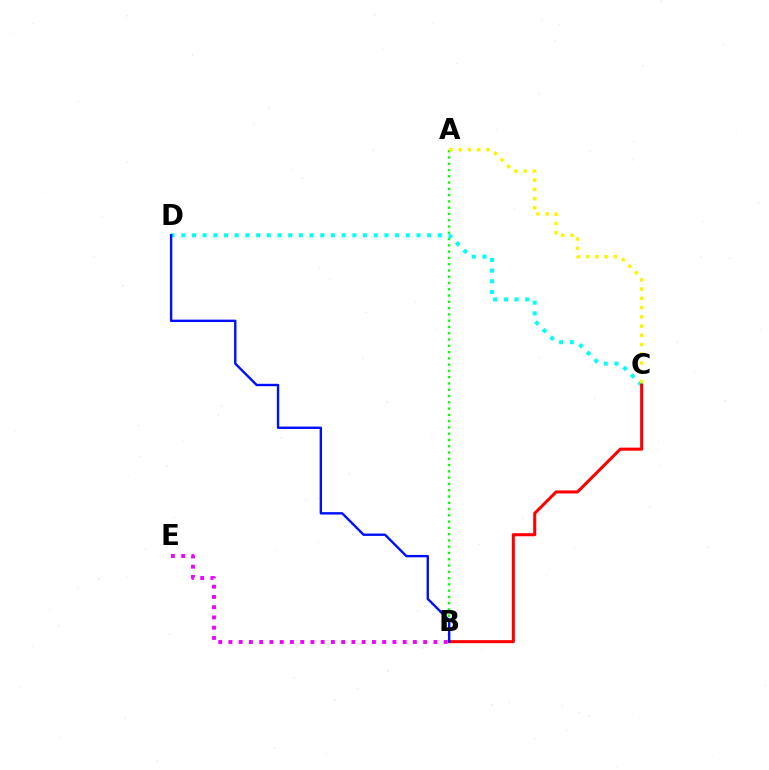{('A', 'B'): [{'color': '#08ff00', 'line_style': 'dotted', 'thickness': 1.71}], ('C', 'D'): [{'color': '#00fff6', 'line_style': 'dotted', 'thickness': 2.9}], ('B', 'C'): [{'color': '#ff0000', 'line_style': 'solid', 'thickness': 2.19}], ('B', 'E'): [{'color': '#ee00ff', 'line_style': 'dotted', 'thickness': 2.78}], ('B', 'D'): [{'color': '#0010ff', 'line_style': 'solid', 'thickness': 1.73}], ('A', 'C'): [{'color': '#fcf500', 'line_style': 'dotted', 'thickness': 2.51}]}